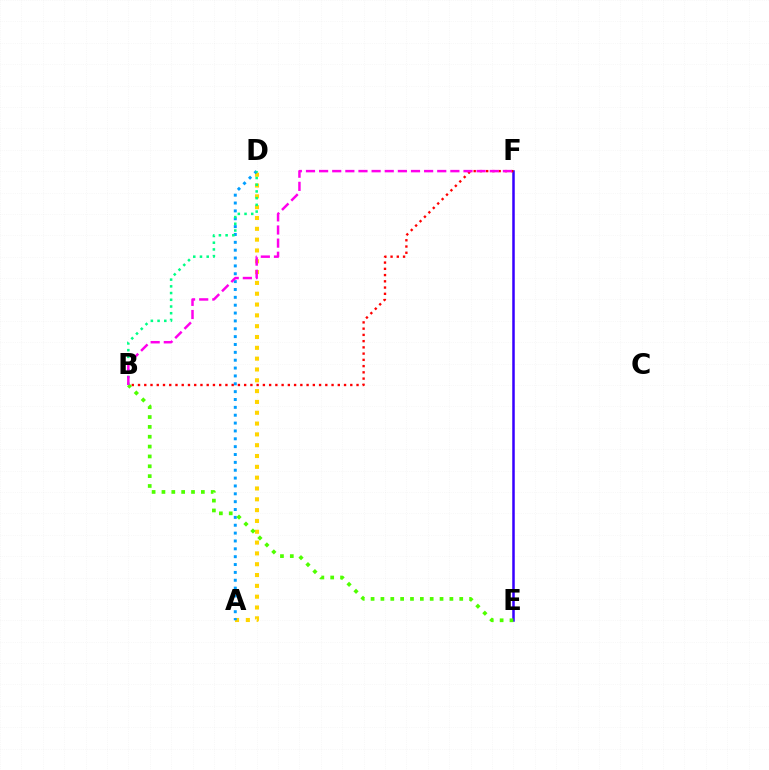{('E', 'F'): [{'color': '#3700ff', 'line_style': 'solid', 'thickness': 1.81}], ('A', 'D'): [{'color': '#ffd500', 'line_style': 'dotted', 'thickness': 2.94}, {'color': '#009eff', 'line_style': 'dotted', 'thickness': 2.14}], ('B', 'F'): [{'color': '#ff0000', 'line_style': 'dotted', 'thickness': 1.7}, {'color': '#ff00ed', 'line_style': 'dashed', 'thickness': 1.78}], ('B', 'E'): [{'color': '#4fff00', 'line_style': 'dotted', 'thickness': 2.68}], ('B', 'D'): [{'color': '#00ff86', 'line_style': 'dotted', 'thickness': 1.83}]}